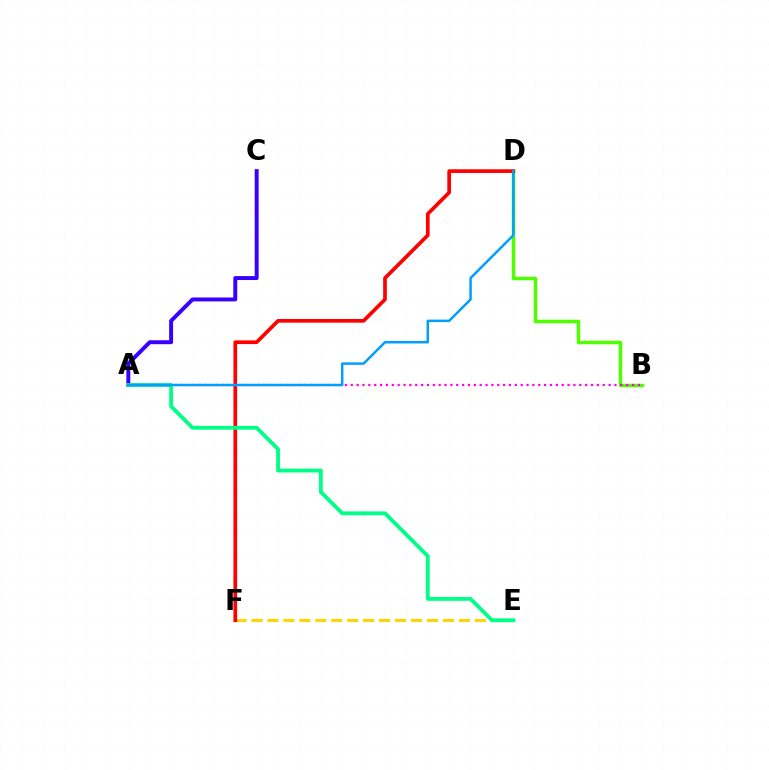{('E', 'F'): [{'color': '#ffd500', 'line_style': 'dashed', 'thickness': 2.17}], ('A', 'C'): [{'color': '#3700ff', 'line_style': 'solid', 'thickness': 2.84}], ('B', 'D'): [{'color': '#4fff00', 'line_style': 'solid', 'thickness': 2.51}], ('D', 'F'): [{'color': '#ff0000', 'line_style': 'solid', 'thickness': 2.65}], ('A', 'E'): [{'color': '#00ff86', 'line_style': 'solid', 'thickness': 2.76}], ('A', 'B'): [{'color': '#ff00ed', 'line_style': 'dotted', 'thickness': 1.59}], ('A', 'D'): [{'color': '#009eff', 'line_style': 'solid', 'thickness': 1.78}]}